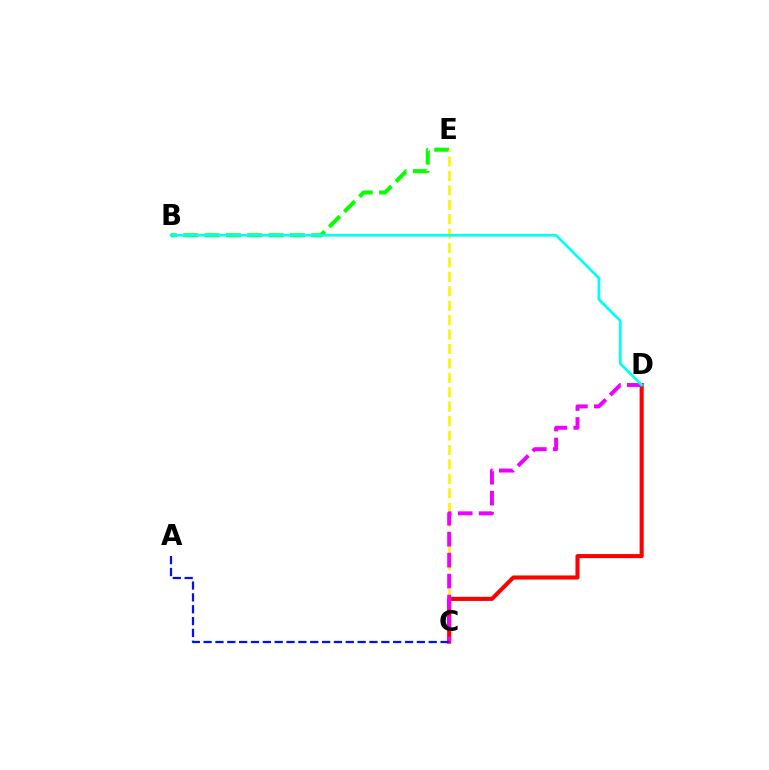{('B', 'E'): [{'color': '#08ff00', 'line_style': 'dashed', 'thickness': 2.9}], ('C', 'E'): [{'color': '#fcf500', 'line_style': 'dashed', 'thickness': 1.96}], ('C', 'D'): [{'color': '#ff0000', 'line_style': 'solid', 'thickness': 2.94}, {'color': '#ee00ff', 'line_style': 'dashed', 'thickness': 2.85}], ('B', 'D'): [{'color': '#00fff6', 'line_style': 'solid', 'thickness': 1.96}], ('A', 'C'): [{'color': '#0010ff', 'line_style': 'dashed', 'thickness': 1.61}]}